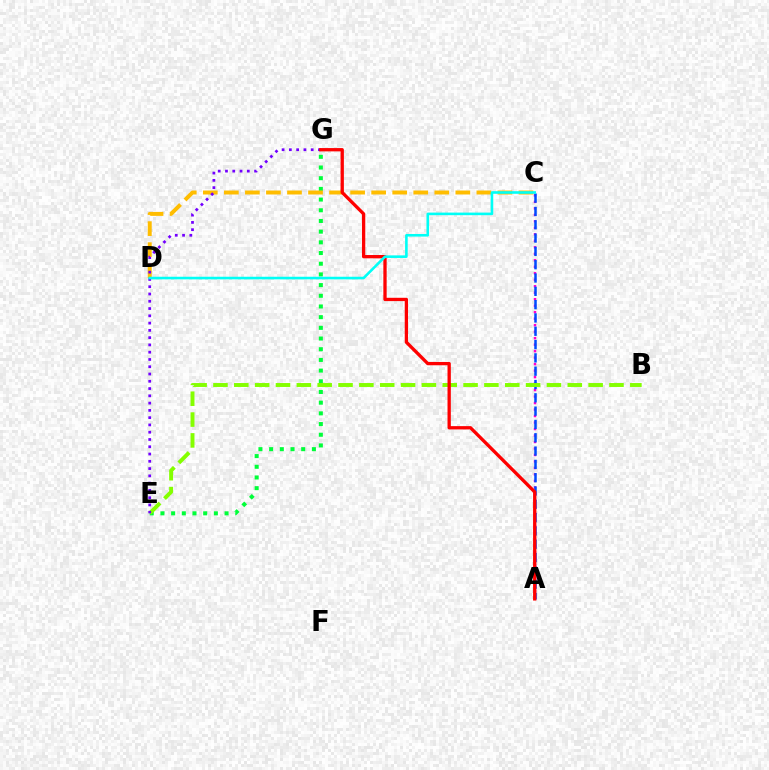{('E', 'G'): [{'color': '#00ff39', 'line_style': 'dotted', 'thickness': 2.9}, {'color': '#7200ff', 'line_style': 'dotted', 'thickness': 1.98}], ('A', 'C'): [{'color': '#ff00cf', 'line_style': 'dotted', 'thickness': 1.76}, {'color': '#004bff', 'line_style': 'dashed', 'thickness': 1.81}], ('B', 'E'): [{'color': '#84ff00', 'line_style': 'dashed', 'thickness': 2.83}], ('C', 'D'): [{'color': '#ffbd00', 'line_style': 'dashed', 'thickness': 2.86}, {'color': '#00fff6', 'line_style': 'solid', 'thickness': 1.87}], ('A', 'G'): [{'color': '#ff0000', 'line_style': 'solid', 'thickness': 2.38}]}